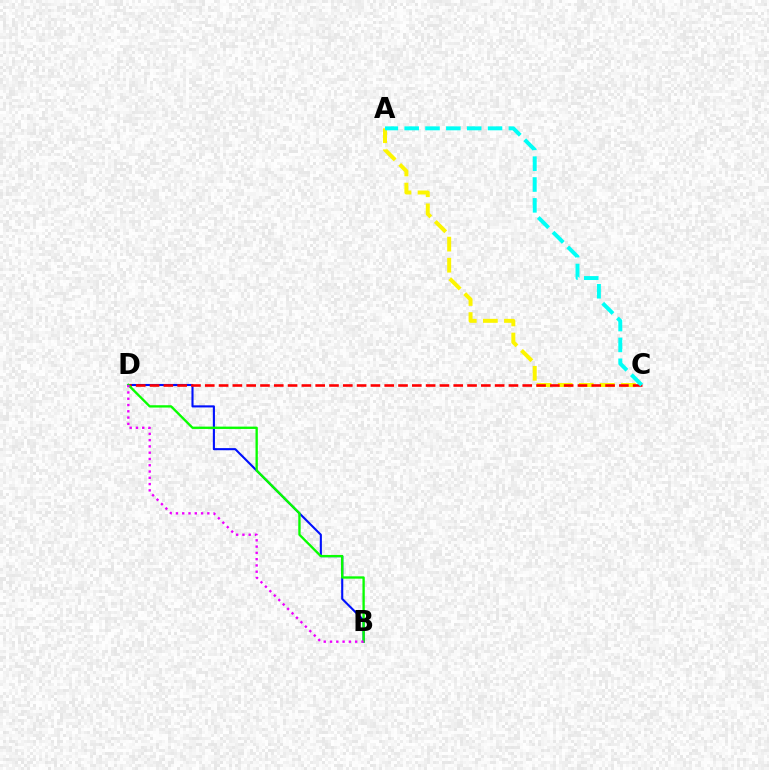{('B', 'D'): [{'color': '#0010ff', 'line_style': 'solid', 'thickness': 1.51}, {'color': '#08ff00', 'line_style': 'solid', 'thickness': 1.68}, {'color': '#ee00ff', 'line_style': 'dotted', 'thickness': 1.71}], ('A', 'C'): [{'color': '#fcf500', 'line_style': 'dashed', 'thickness': 2.86}, {'color': '#00fff6', 'line_style': 'dashed', 'thickness': 2.83}], ('C', 'D'): [{'color': '#ff0000', 'line_style': 'dashed', 'thickness': 1.88}]}